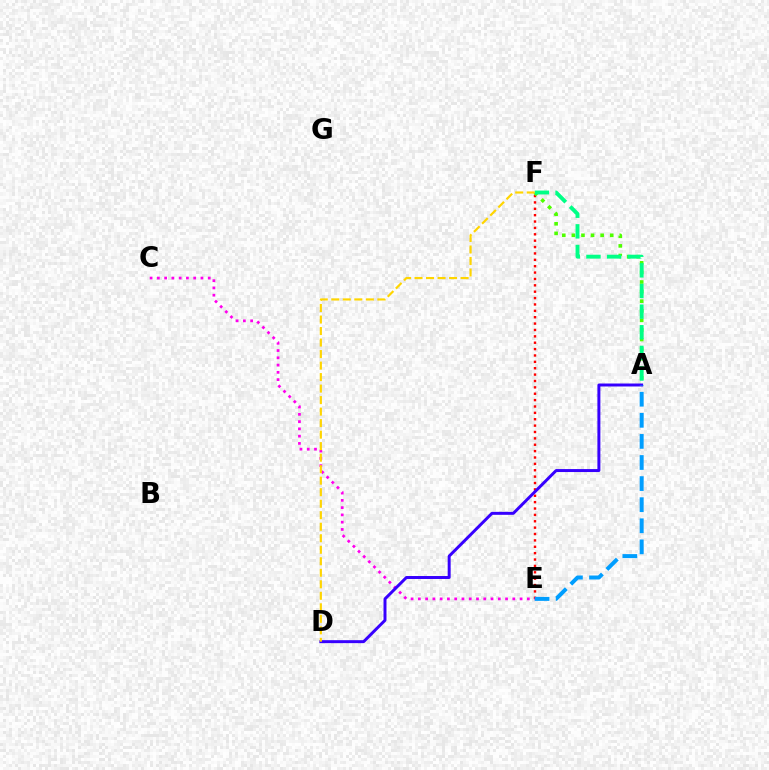{('E', 'F'): [{'color': '#ff0000', 'line_style': 'dotted', 'thickness': 1.73}], ('C', 'E'): [{'color': '#ff00ed', 'line_style': 'dotted', 'thickness': 1.97}], ('A', 'F'): [{'color': '#4fff00', 'line_style': 'dotted', 'thickness': 2.6}, {'color': '#00ff86', 'line_style': 'dashed', 'thickness': 2.8}], ('A', 'D'): [{'color': '#3700ff', 'line_style': 'solid', 'thickness': 2.14}], ('A', 'E'): [{'color': '#009eff', 'line_style': 'dashed', 'thickness': 2.87}], ('D', 'F'): [{'color': '#ffd500', 'line_style': 'dashed', 'thickness': 1.56}]}